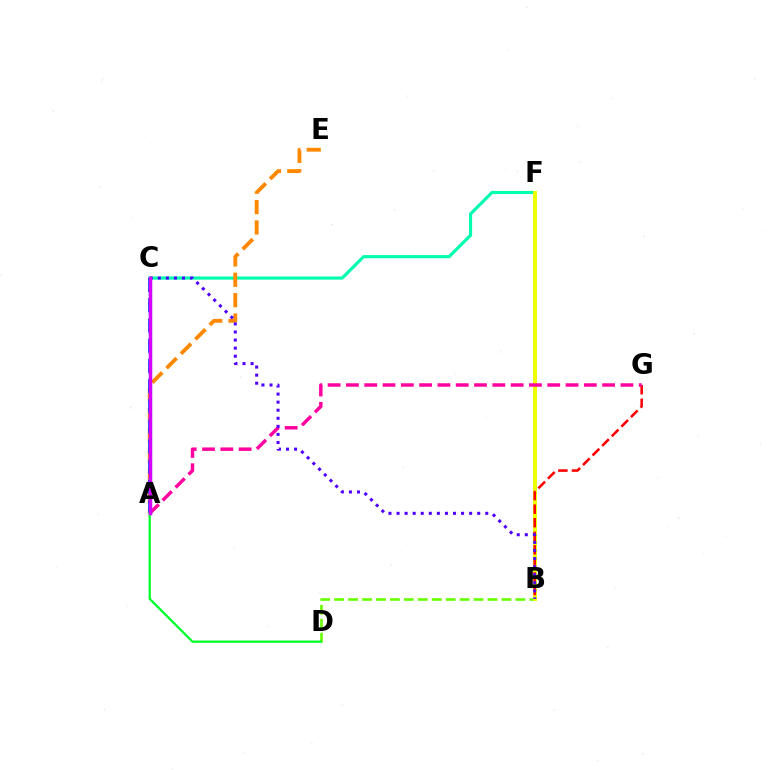{('C', 'F'): [{'color': '#00ffaf', 'line_style': 'solid', 'thickness': 2.27}], ('A', 'E'): [{'color': '#ff8800', 'line_style': 'dashed', 'thickness': 2.77}], ('B', 'D'): [{'color': '#66ff00', 'line_style': 'dashed', 'thickness': 1.89}], ('A', 'C'): [{'color': '#003fff', 'line_style': 'dashed', 'thickness': 2.74}, {'color': '#00c7ff', 'line_style': 'dotted', 'thickness': 1.79}, {'color': '#d600ff', 'line_style': 'solid', 'thickness': 2.52}], ('B', 'F'): [{'color': '#eeff00', 'line_style': 'solid', 'thickness': 2.83}], ('B', 'G'): [{'color': '#ff0000', 'line_style': 'dashed', 'thickness': 1.84}], ('A', 'G'): [{'color': '#ff00a0', 'line_style': 'dashed', 'thickness': 2.49}], ('B', 'C'): [{'color': '#4f00ff', 'line_style': 'dotted', 'thickness': 2.19}], ('A', 'D'): [{'color': '#00ff27', 'line_style': 'solid', 'thickness': 1.64}]}